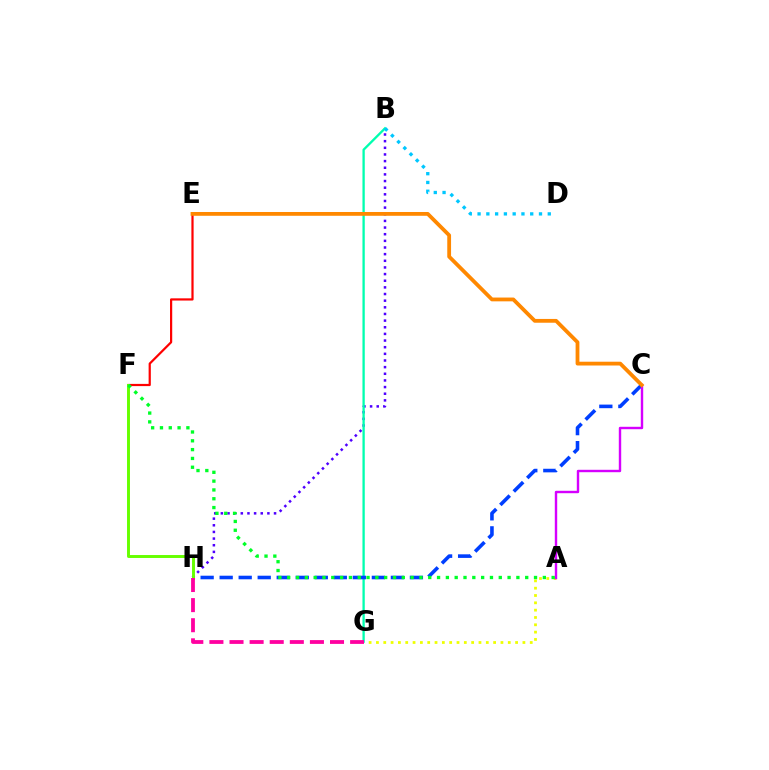{('B', 'H'): [{'color': '#4f00ff', 'line_style': 'dotted', 'thickness': 1.81}], ('A', 'G'): [{'color': '#eeff00', 'line_style': 'dotted', 'thickness': 1.99}], ('B', 'G'): [{'color': '#00ffaf', 'line_style': 'solid', 'thickness': 1.67}], ('C', 'H'): [{'color': '#003fff', 'line_style': 'dashed', 'thickness': 2.58}], ('E', 'F'): [{'color': '#ff0000', 'line_style': 'solid', 'thickness': 1.59}], ('A', 'C'): [{'color': '#d600ff', 'line_style': 'solid', 'thickness': 1.73}], ('F', 'H'): [{'color': '#66ff00', 'line_style': 'solid', 'thickness': 2.12}], ('A', 'F'): [{'color': '#00ff27', 'line_style': 'dotted', 'thickness': 2.4}], ('C', 'E'): [{'color': '#ff8800', 'line_style': 'solid', 'thickness': 2.73}], ('G', 'H'): [{'color': '#ff00a0', 'line_style': 'dashed', 'thickness': 2.73}], ('B', 'D'): [{'color': '#00c7ff', 'line_style': 'dotted', 'thickness': 2.38}]}